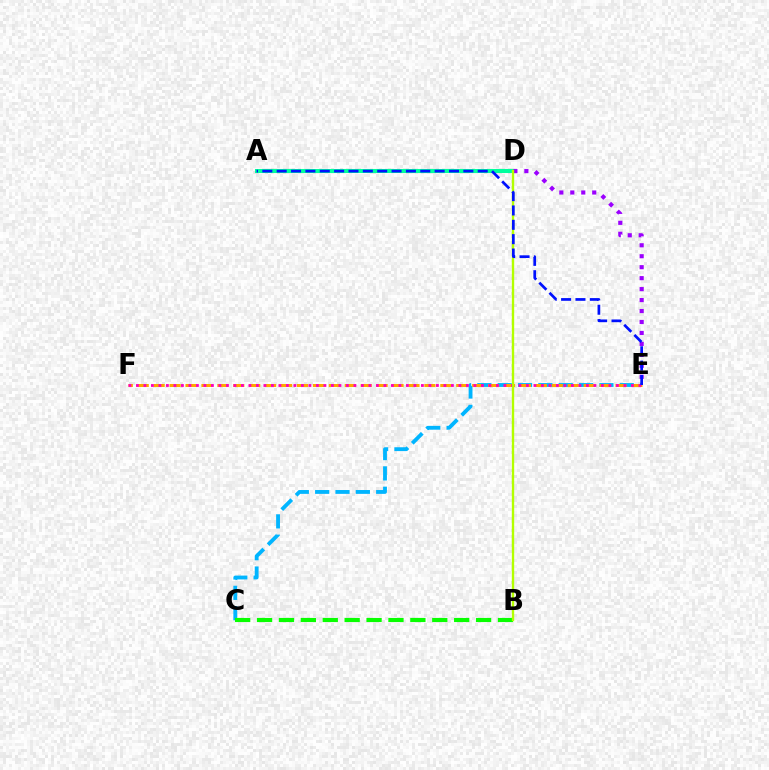{('C', 'E'): [{'color': '#00b5ff', 'line_style': 'dashed', 'thickness': 2.76}], ('E', 'F'): [{'color': '#ffa500', 'line_style': 'dashed', 'thickness': 2.16}, {'color': '#ff00bd', 'line_style': 'dotted', 'thickness': 2.04}], ('A', 'D'): [{'color': '#ff0000', 'line_style': 'dashed', 'thickness': 1.87}, {'color': '#00ff9d', 'line_style': 'solid', 'thickness': 2.92}], ('B', 'C'): [{'color': '#08ff00', 'line_style': 'dashed', 'thickness': 2.98}], ('D', 'E'): [{'color': '#9b00ff', 'line_style': 'dotted', 'thickness': 2.98}], ('B', 'D'): [{'color': '#b3ff00', 'line_style': 'solid', 'thickness': 1.7}], ('A', 'E'): [{'color': '#0010ff', 'line_style': 'dashed', 'thickness': 1.95}]}